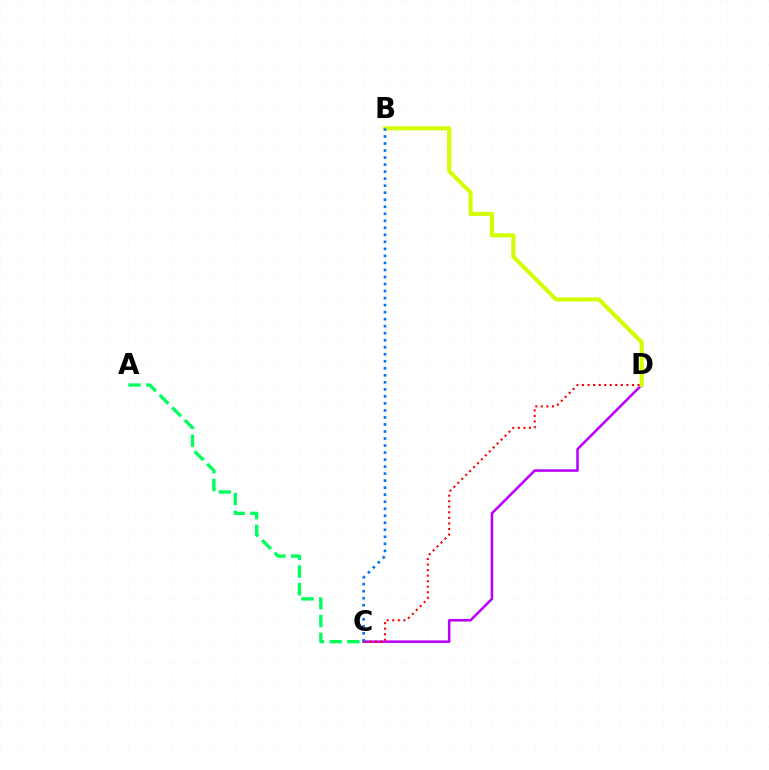{('C', 'D'): [{'color': '#b900ff', 'line_style': 'solid', 'thickness': 1.83}, {'color': '#ff0000', 'line_style': 'dotted', 'thickness': 1.51}], ('A', 'C'): [{'color': '#00ff5c', 'line_style': 'dashed', 'thickness': 2.41}], ('B', 'D'): [{'color': '#d1ff00', 'line_style': 'solid', 'thickness': 2.95}], ('B', 'C'): [{'color': '#0074ff', 'line_style': 'dotted', 'thickness': 1.91}]}